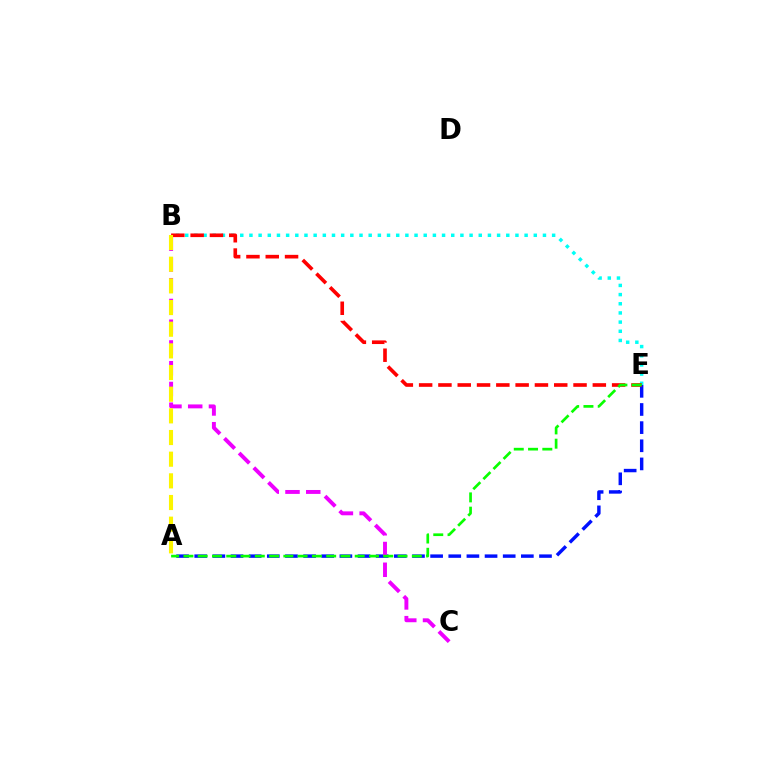{('B', 'E'): [{'color': '#00fff6', 'line_style': 'dotted', 'thickness': 2.49}, {'color': '#ff0000', 'line_style': 'dashed', 'thickness': 2.62}], ('A', 'E'): [{'color': '#0010ff', 'line_style': 'dashed', 'thickness': 2.47}, {'color': '#08ff00', 'line_style': 'dashed', 'thickness': 1.94}], ('B', 'C'): [{'color': '#ee00ff', 'line_style': 'dashed', 'thickness': 2.82}], ('A', 'B'): [{'color': '#fcf500', 'line_style': 'dashed', 'thickness': 2.94}]}